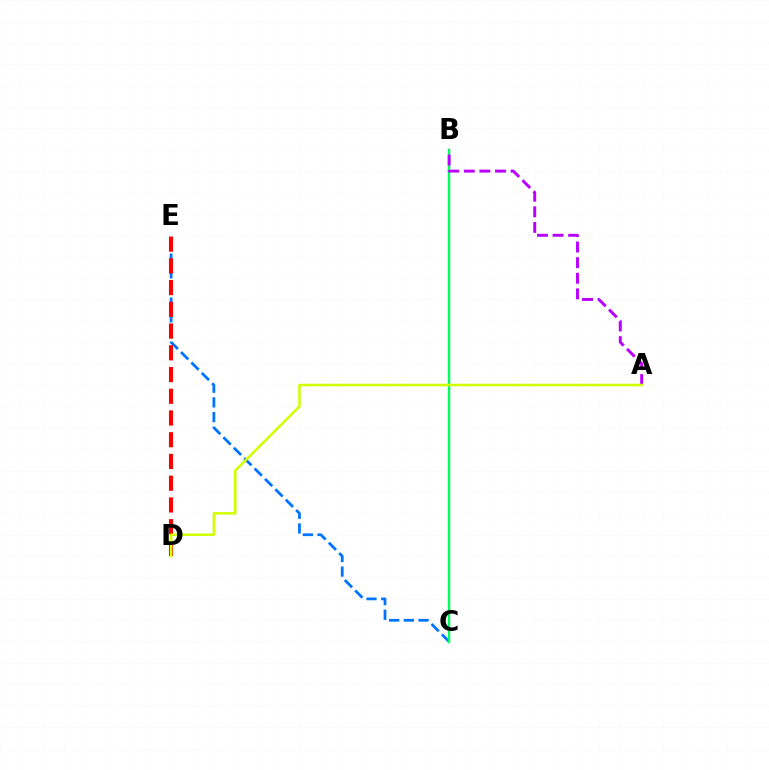{('C', 'E'): [{'color': '#0074ff', 'line_style': 'dashed', 'thickness': 1.99}], ('B', 'C'): [{'color': '#00ff5c', 'line_style': 'solid', 'thickness': 1.78}], ('D', 'E'): [{'color': '#ff0000', 'line_style': 'dashed', 'thickness': 2.95}], ('A', 'B'): [{'color': '#b900ff', 'line_style': 'dashed', 'thickness': 2.12}], ('A', 'D'): [{'color': '#d1ff00', 'line_style': 'solid', 'thickness': 1.83}]}